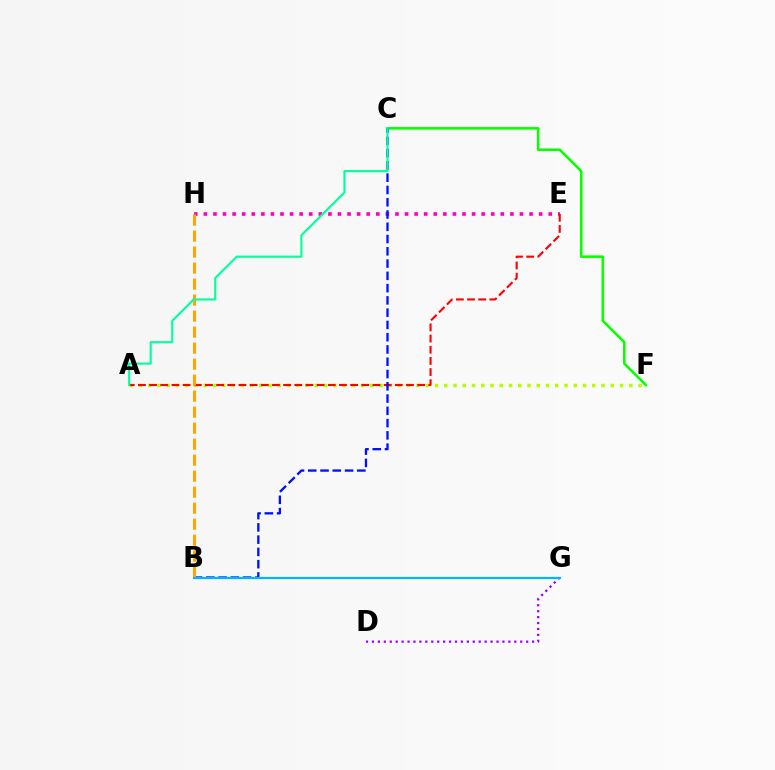{('A', 'F'): [{'color': '#b3ff00', 'line_style': 'dotted', 'thickness': 2.51}], ('E', 'H'): [{'color': '#ff00bd', 'line_style': 'dotted', 'thickness': 2.6}], ('D', 'G'): [{'color': '#9b00ff', 'line_style': 'dotted', 'thickness': 1.61}], ('C', 'F'): [{'color': '#08ff00', 'line_style': 'solid', 'thickness': 1.84}], ('A', 'E'): [{'color': '#ff0000', 'line_style': 'dashed', 'thickness': 1.52}], ('B', 'C'): [{'color': '#0010ff', 'line_style': 'dashed', 'thickness': 1.67}], ('B', 'H'): [{'color': '#ffa500', 'line_style': 'dashed', 'thickness': 2.17}], ('A', 'C'): [{'color': '#00ff9d', 'line_style': 'solid', 'thickness': 1.52}], ('B', 'G'): [{'color': '#00b5ff', 'line_style': 'solid', 'thickness': 1.57}]}